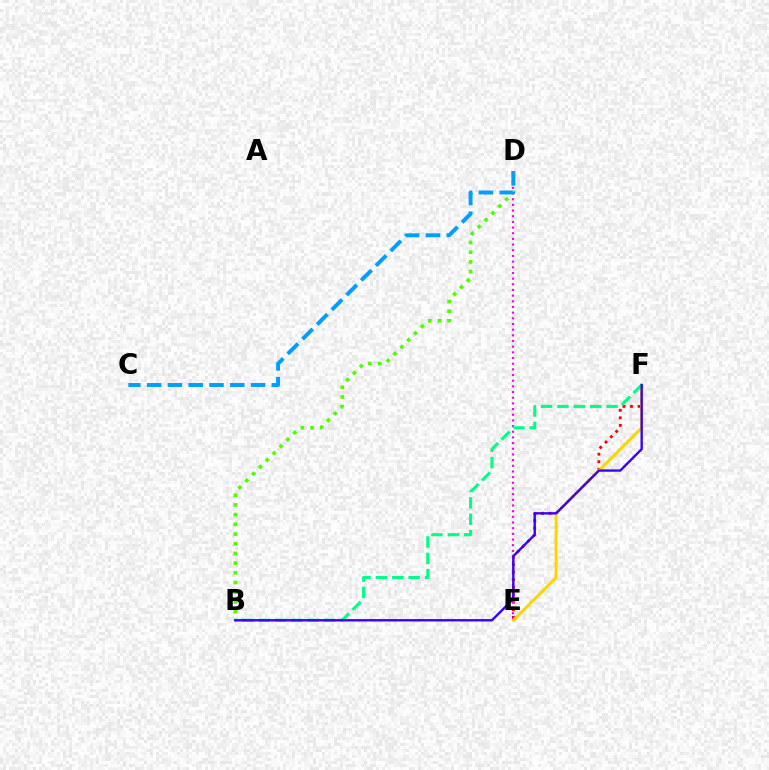{('E', 'F'): [{'color': '#ff0000', 'line_style': 'dotted', 'thickness': 2.05}, {'color': '#ffd500', 'line_style': 'solid', 'thickness': 2.16}], ('D', 'E'): [{'color': '#ff00ed', 'line_style': 'dotted', 'thickness': 1.54}], ('B', 'F'): [{'color': '#00ff86', 'line_style': 'dashed', 'thickness': 2.22}, {'color': '#3700ff', 'line_style': 'solid', 'thickness': 1.71}], ('B', 'D'): [{'color': '#4fff00', 'line_style': 'dotted', 'thickness': 2.63}], ('C', 'D'): [{'color': '#009eff', 'line_style': 'dashed', 'thickness': 2.82}]}